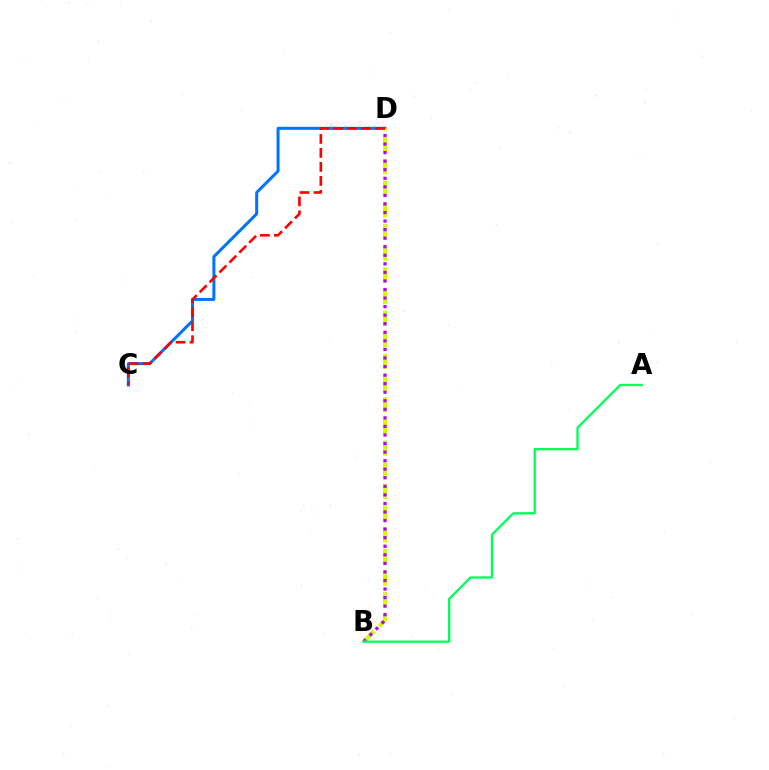{('C', 'D'): [{'color': '#0074ff', 'line_style': 'solid', 'thickness': 2.17}, {'color': '#ff0000', 'line_style': 'dashed', 'thickness': 1.9}], ('B', 'D'): [{'color': '#d1ff00', 'line_style': 'dashed', 'thickness': 2.94}, {'color': '#b900ff', 'line_style': 'dotted', 'thickness': 2.32}], ('A', 'B'): [{'color': '#00ff5c', 'line_style': 'solid', 'thickness': 1.66}]}